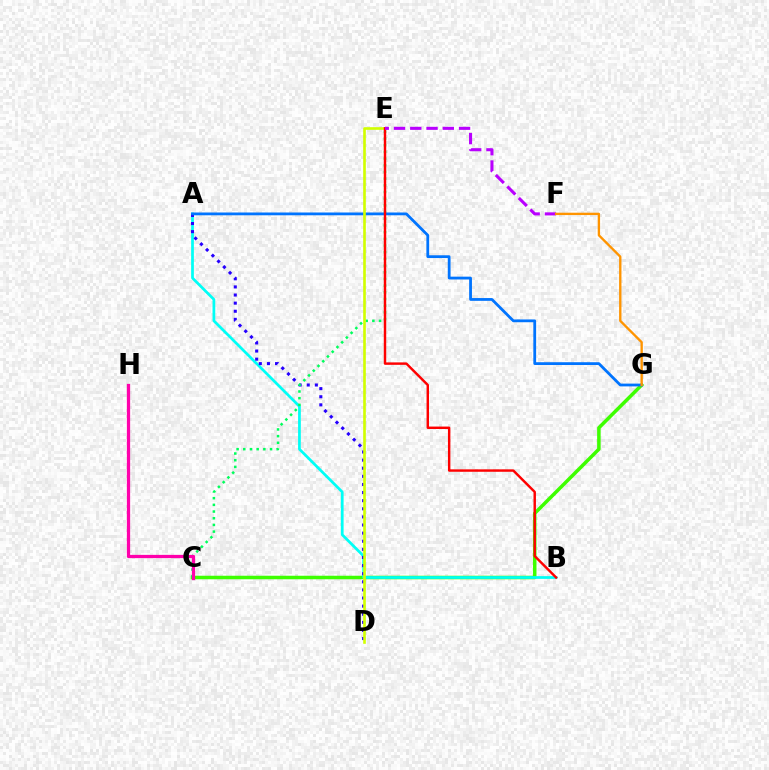{('C', 'G'): [{'color': '#3dff00', 'line_style': 'solid', 'thickness': 2.53}], ('A', 'B'): [{'color': '#00fff6', 'line_style': 'solid', 'thickness': 1.97}], ('A', 'D'): [{'color': '#2500ff', 'line_style': 'dotted', 'thickness': 2.2}], ('C', 'E'): [{'color': '#00ff5c', 'line_style': 'dotted', 'thickness': 1.82}], ('A', 'G'): [{'color': '#0074ff', 'line_style': 'solid', 'thickness': 2.01}], ('D', 'E'): [{'color': '#d1ff00', 'line_style': 'solid', 'thickness': 1.9}], ('C', 'H'): [{'color': '#ff00ac', 'line_style': 'solid', 'thickness': 2.35}], ('B', 'E'): [{'color': '#ff0000', 'line_style': 'solid', 'thickness': 1.76}], ('E', 'F'): [{'color': '#b900ff', 'line_style': 'dashed', 'thickness': 2.21}], ('F', 'G'): [{'color': '#ff9400', 'line_style': 'solid', 'thickness': 1.7}]}